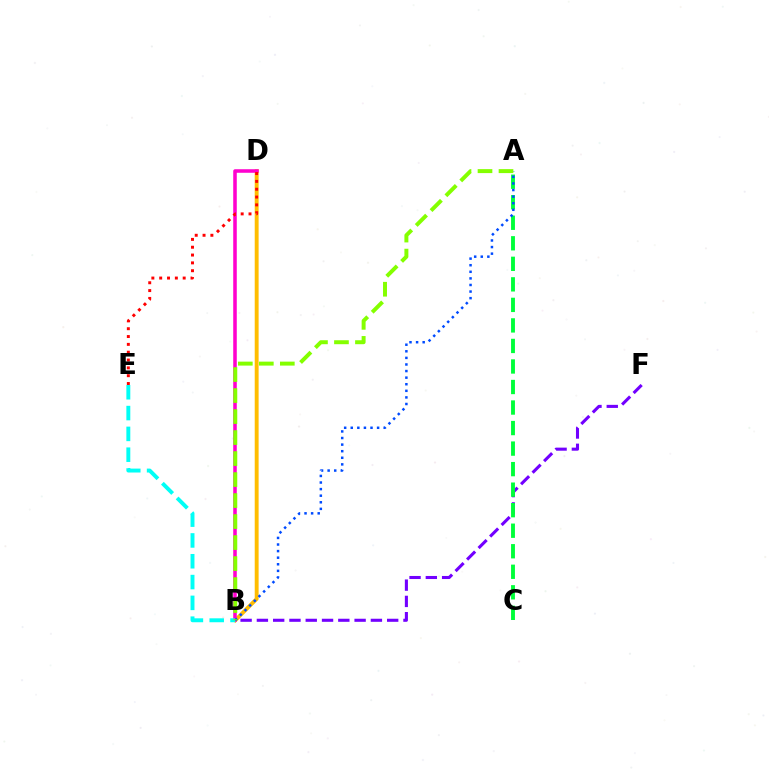{('B', 'D'): [{'color': '#ffbd00', 'line_style': 'solid', 'thickness': 2.8}, {'color': '#ff00cf', 'line_style': 'solid', 'thickness': 2.55}], ('B', 'F'): [{'color': '#7200ff', 'line_style': 'dashed', 'thickness': 2.21}], ('D', 'E'): [{'color': '#ff0000', 'line_style': 'dotted', 'thickness': 2.13}], ('A', 'C'): [{'color': '#00ff39', 'line_style': 'dashed', 'thickness': 2.79}], ('B', 'E'): [{'color': '#00fff6', 'line_style': 'dashed', 'thickness': 2.83}], ('A', 'B'): [{'color': '#004bff', 'line_style': 'dotted', 'thickness': 1.79}, {'color': '#84ff00', 'line_style': 'dashed', 'thickness': 2.85}]}